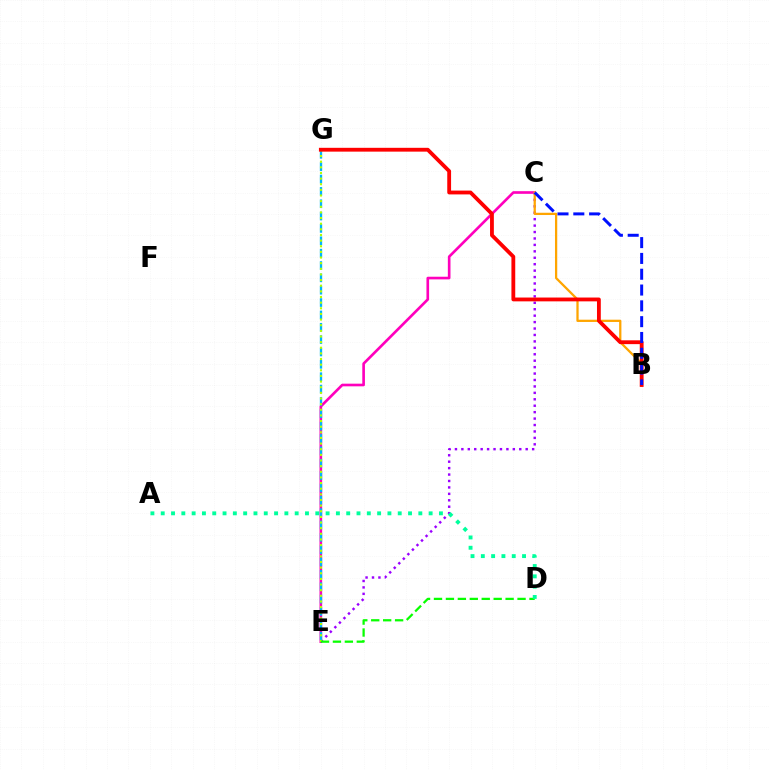{('C', 'E'): [{'color': '#9b00ff', 'line_style': 'dotted', 'thickness': 1.75}, {'color': '#ff00bd', 'line_style': 'solid', 'thickness': 1.91}], ('E', 'G'): [{'color': '#00b5ff', 'line_style': 'dashed', 'thickness': 1.68}, {'color': '#b3ff00', 'line_style': 'dotted', 'thickness': 1.53}], ('B', 'C'): [{'color': '#ffa500', 'line_style': 'solid', 'thickness': 1.63}, {'color': '#0010ff', 'line_style': 'dashed', 'thickness': 2.15}], ('B', 'G'): [{'color': '#ff0000', 'line_style': 'solid', 'thickness': 2.75}], ('D', 'E'): [{'color': '#08ff00', 'line_style': 'dashed', 'thickness': 1.62}], ('A', 'D'): [{'color': '#00ff9d', 'line_style': 'dotted', 'thickness': 2.8}]}